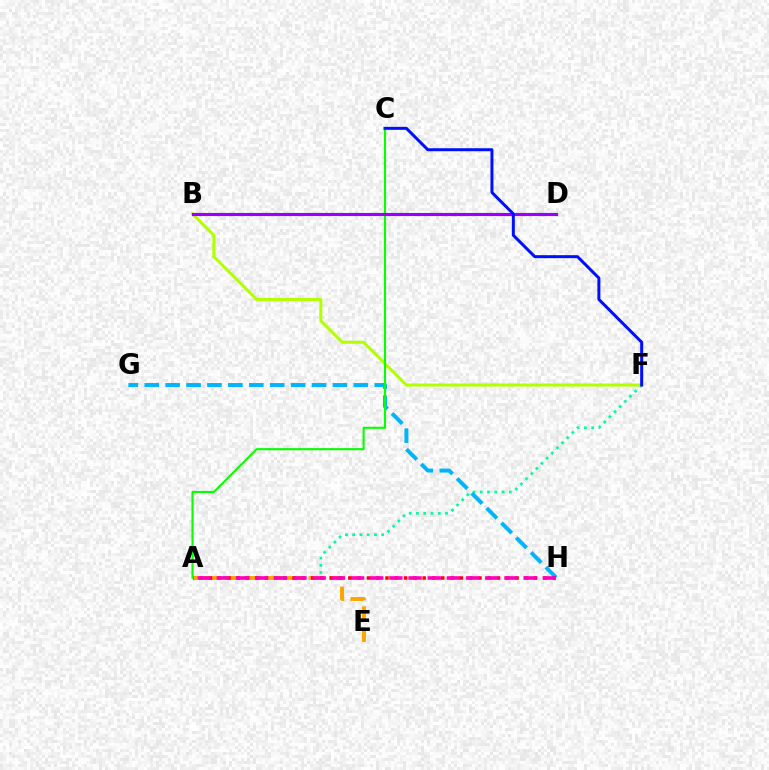{('A', 'F'): [{'color': '#00ff9d', 'line_style': 'dotted', 'thickness': 1.97}], ('A', 'E'): [{'color': '#ffa500', 'line_style': 'dashed', 'thickness': 2.85}], ('G', 'H'): [{'color': '#00b5ff', 'line_style': 'dashed', 'thickness': 2.84}], ('A', 'H'): [{'color': '#ff0000', 'line_style': 'dotted', 'thickness': 2.52}, {'color': '#ff00bd', 'line_style': 'dashed', 'thickness': 2.61}], ('B', 'F'): [{'color': '#b3ff00', 'line_style': 'solid', 'thickness': 2.17}], ('A', 'C'): [{'color': '#08ff00', 'line_style': 'solid', 'thickness': 1.52}], ('B', 'D'): [{'color': '#9b00ff', 'line_style': 'solid', 'thickness': 2.26}], ('C', 'F'): [{'color': '#0010ff', 'line_style': 'solid', 'thickness': 2.16}]}